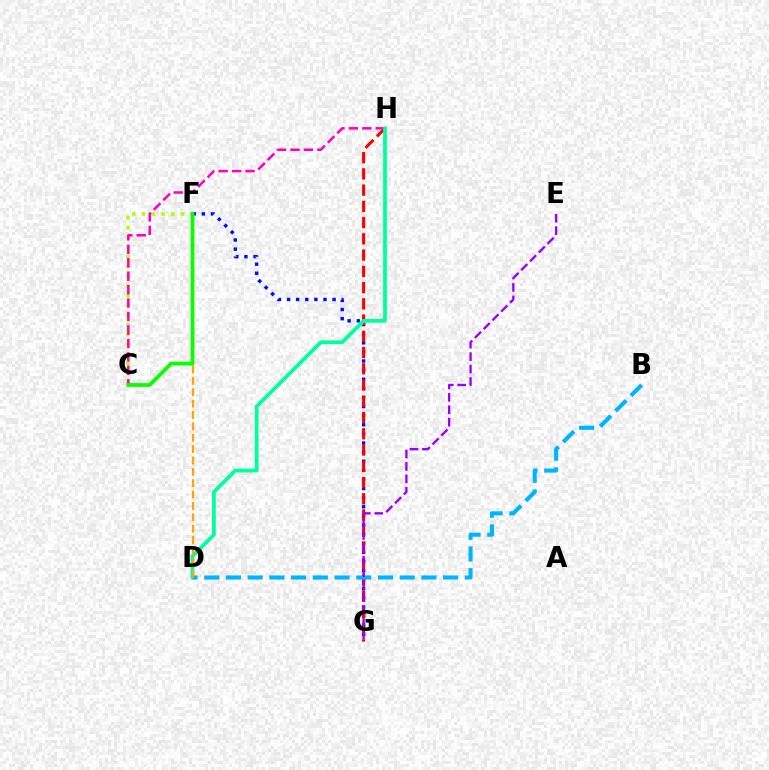{('C', 'F'): [{'color': '#b3ff00', 'line_style': 'dotted', 'thickness': 2.64}, {'color': '#08ff00', 'line_style': 'solid', 'thickness': 2.7}], ('F', 'G'): [{'color': '#0010ff', 'line_style': 'dotted', 'thickness': 2.47}], ('G', 'H'): [{'color': '#ff0000', 'line_style': 'dashed', 'thickness': 2.21}], ('C', 'H'): [{'color': '#ff00bd', 'line_style': 'dashed', 'thickness': 1.83}], ('D', 'H'): [{'color': '#00ff9d', 'line_style': 'solid', 'thickness': 2.7}], ('B', 'D'): [{'color': '#00b5ff', 'line_style': 'dashed', 'thickness': 2.95}], ('D', 'F'): [{'color': '#ffa500', 'line_style': 'dashed', 'thickness': 1.54}], ('E', 'G'): [{'color': '#9b00ff', 'line_style': 'dashed', 'thickness': 1.69}]}